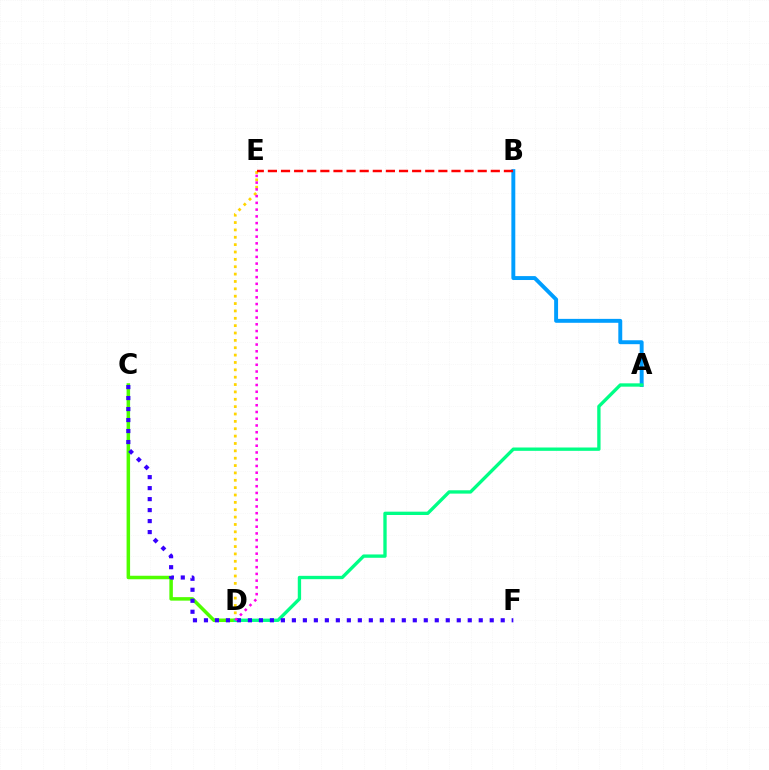{('A', 'B'): [{'color': '#009eff', 'line_style': 'solid', 'thickness': 2.82}], ('C', 'D'): [{'color': '#4fff00', 'line_style': 'solid', 'thickness': 2.52}], ('D', 'E'): [{'color': '#ffd500', 'line_style': 'dotted', 'thickness': 2.0}, {'color': '#ff00ed', 'line_style': 'dotted', 'thickness': 1.83}], ('A', 'D'): [{'color': '#00ff86', 'line_style': 'solid', 'thickness': 2.4}], ('C', 'F'): [{'color': '#3700ff', 'line_style': 'dotted', 'thickness': 2.99}], ('B', 'E'): [{'color': '#ff0000', 'line_style': 'dashed', 'thickness': 1.78}]}